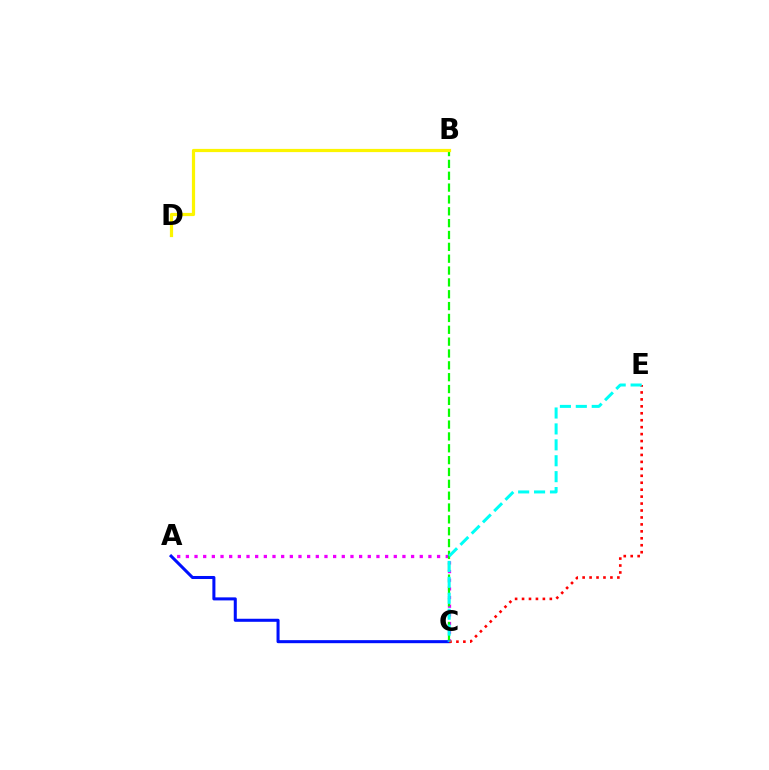{('A', 'C'): [{'color': '#ee00ff', 'line_style': 'dotted', 'thickness': 2.35}, {'color': '#0010ff', 'line_style': 'solid', 'thickness': 2.19}], ('B', 'C'): [{'color': '#08ff00', 'line_style': 'dashed', 'thickness': 1.61}], ('C', 'E'): [{'color': '#ff0000', 'line_style': 'dotted', 'thickness': 1.89}, {'color': '#00fff6', 'line_style': 'dashed', 'thickness': 2.16}], ('B', 'D'): [{'color': '#fcf500', 'line_style': 'solid', 'thickness': 2.31}]}